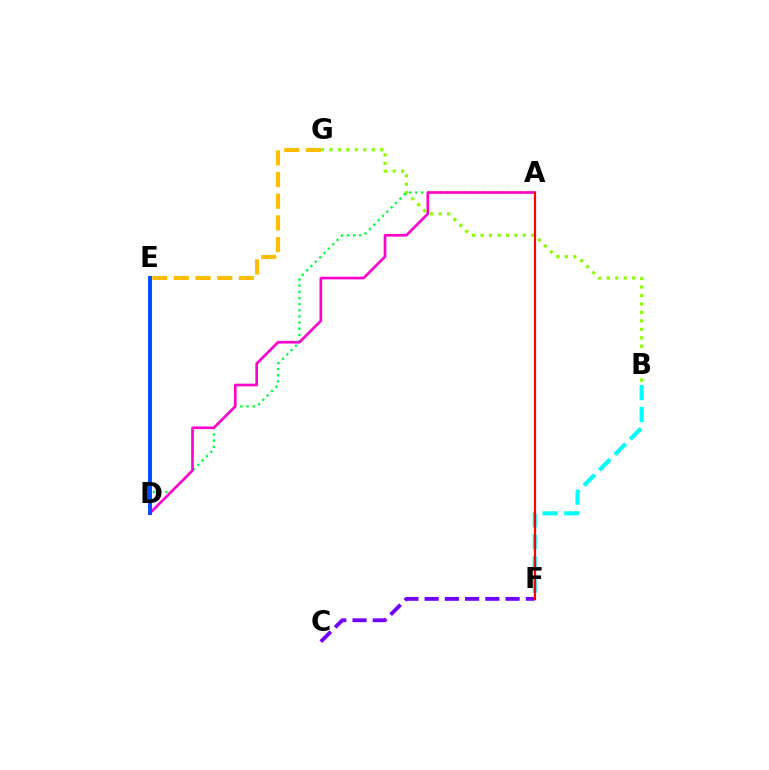{('E', 'G'): [{'color': '#ffbd00', 'line_style': 'dashed', 'thickness': 2.94}], ('A', 'D'): [{'color': '#00ff39', 'line_style': 'dotted', 'thickness': 1.67}, {'color': '#ff00cf', 'line_style': 'solid', 'thickness': 1.91}], ('C', 'F'): [{'color': '#7200ff', 'line_style': 'dashed', 'thickness': 2.75}], ('B', 'F'): [{'color': '#00fff6', 'line_style': 'dashed', 'thickness': 2.97}], ('D', 'E'): [{'color': '#004bff', 'line_style': 'solid', 'thickness': 2.83}], ('B', 'G'): [{'color': '#84ff00', 'line_style': 'dotted', 'thickness': 2.3}], ('A', 'F'): [{'color': '#ff0000', 'line_style': 'solid', 'thickness': 1.58}]}